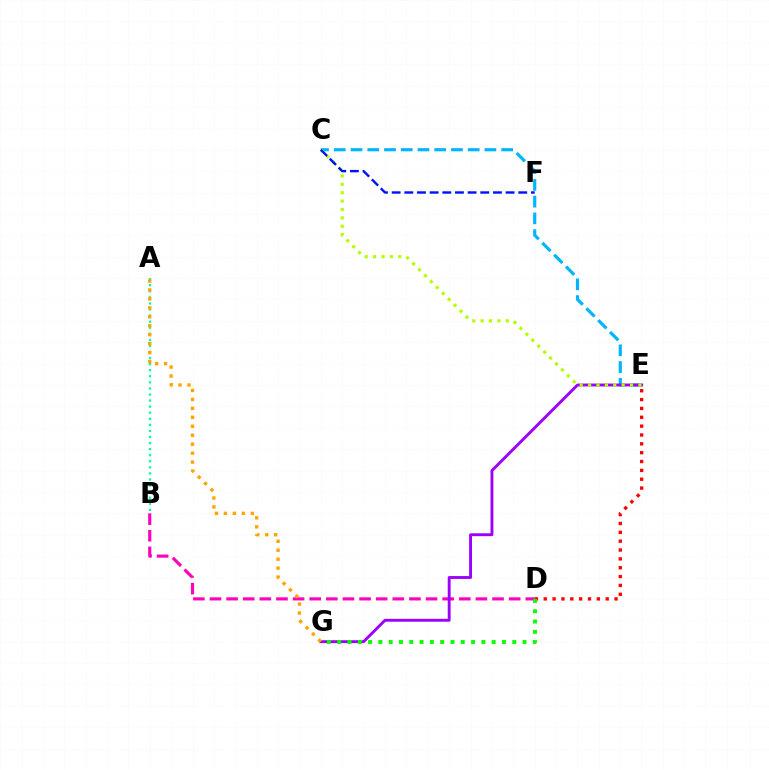{('C', 'E'): [{'color': '#00b5ff', 'line_style': 'dashed', 'thickness': 2.27}, {'color': '#b3ff00', 'line_style': 'dotted', 'thickness': 2.28}], ('B', 'D'): [{'color': '#ff00bd', 'line_style': 'dashed', 'thickness': 2.26}], ('E', 'G'): [{'color': '#9b00ff', 'line_style': 'solid', 'thickness': 2.08}], ('A', 'B'): [{'color': '#00ff9d', 'line_style': 'dotted', 'thickness': 1.65}], ('D', 'E'): [{'color': '#ff0000', 'line_style': 'dotted', 'thickness': 2.4}], ('D', 'G'): [{'color': '#08ff00', 'line_style': 'dotted', 'thickness': 2.8}], ('A', 'G'): [{'color': '#ffa500', 'line_style': 'dotted', 'thickness': 2.43}], ('C', 'F'): [{'color': '#0010ff', 'line_style': 'dashed', 'thickness': 1.72}]}